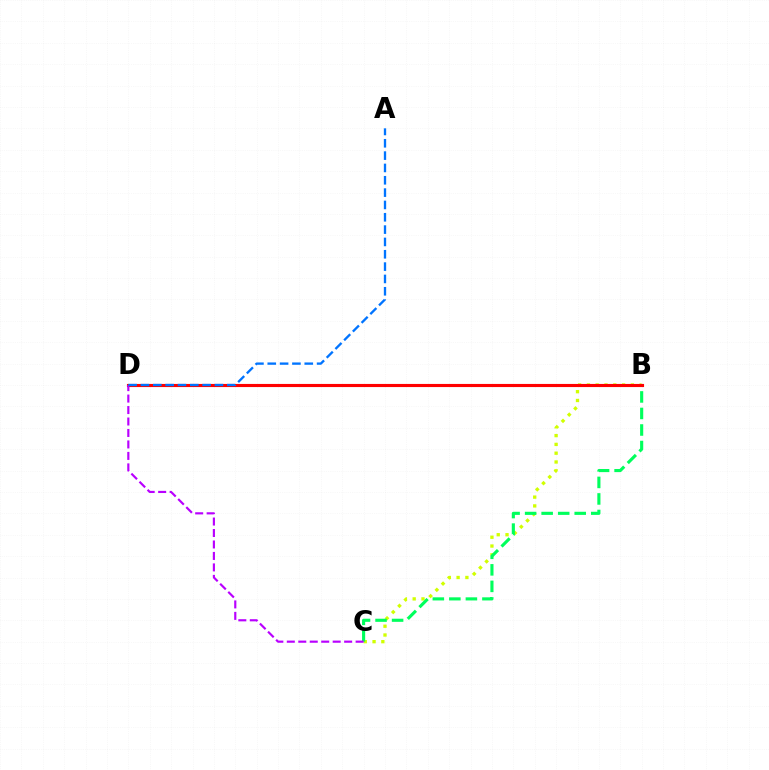{('B', 'C'): [{'color': '#d1ff00', 'line_style': 'dotted', 'thickness': 2.39}, {'color': '#00ff5c', 'line_style': 'dashed', 'thickness': 2.25}], ('B', 'D'): [{'color': '#ff0000', 'line_style': 'solid', 'thickness': 2.25}], ('C', 'D'): [{'color': '#b900ff', 'line_style': 'dashed', 'thickness': 1.56}], ('A', 'D'): [{'color': '#0074ff', 'line_style': 'dashed', 'thickness': 1.68}]}